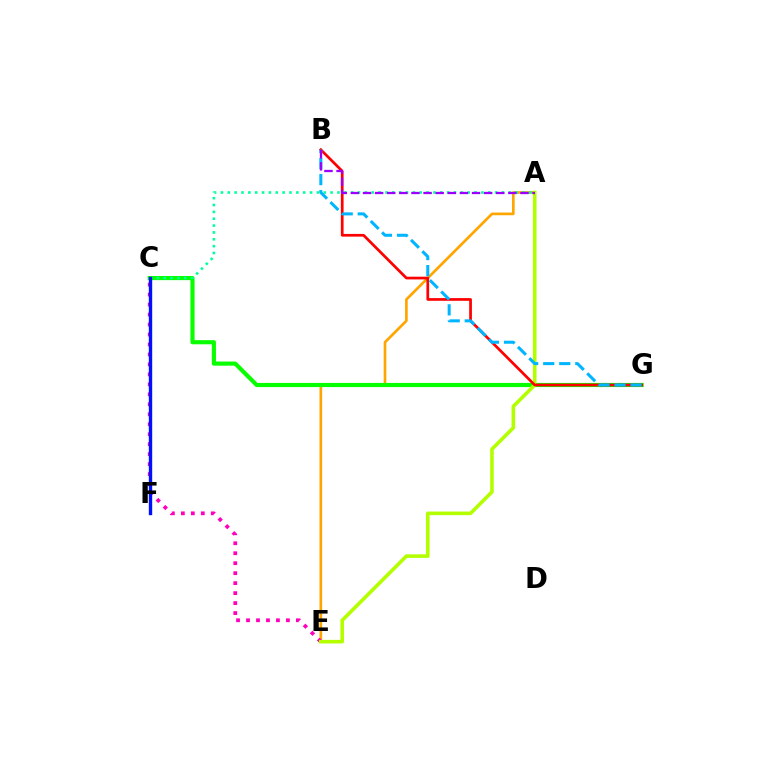{('A', 'E'): [{'color': '#ffa500', 'line_style': 'solid', 'thickness': 1.93}, {'color': '#b3ff00', 'line_style': 'solid', 'thickness': 2.59}], ('C', 'G'): [{'color': '#08ff00', 'line_style': 'solid', 'thickness': 2.98}], ('C', 'E'): [{'color': '#ff00bd', 'line_style': 'dotted', 'thickness': 2.71}], ('A', 'C'): [{'color': '#00ff9d', 'line_style': 'dotted', 'thickness': 1.86}], ('C', 'F'): [{'color': '#0010ff', 'line_style': 'solid', 'thickness': 2.42}], ('B', 'G'): [{'color': '#ff0000', 'line_style': 'solid', 'thickness': 1.95}, {'color': '#00b5ff', 'line_style': 'dashed', 'thickness': 2.18}], ('A', 'B'): [{'color': '#9b00ff', 'line_style': 'dashed', 'thickness': 1.65}]}